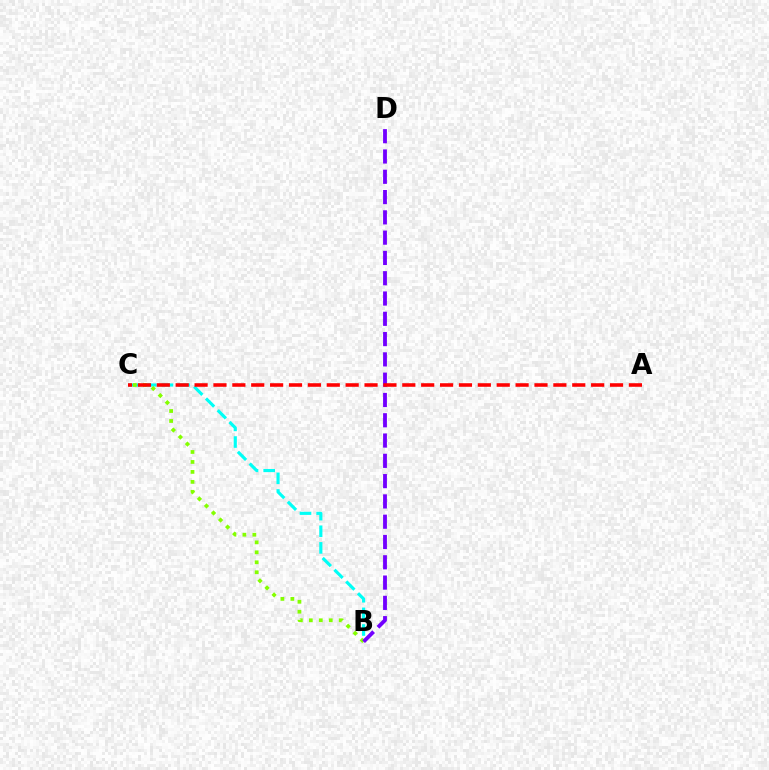{('B', 'C'): [{'color': '#00fff6', 'line_style': 'dashed', 'thickness': 2.26}, {'color': '#84ff00', 'line_style': 'dotted', 'thickness': 2.71}], ('B', 'D'): [{'color': '#7200ff', 'line_style': 'dashed', 'thickness': 2.76}], ('A', 'C'): [{'color': '#ff0000', 'line_style': 'dashed', 'thickness': 2.57}]}